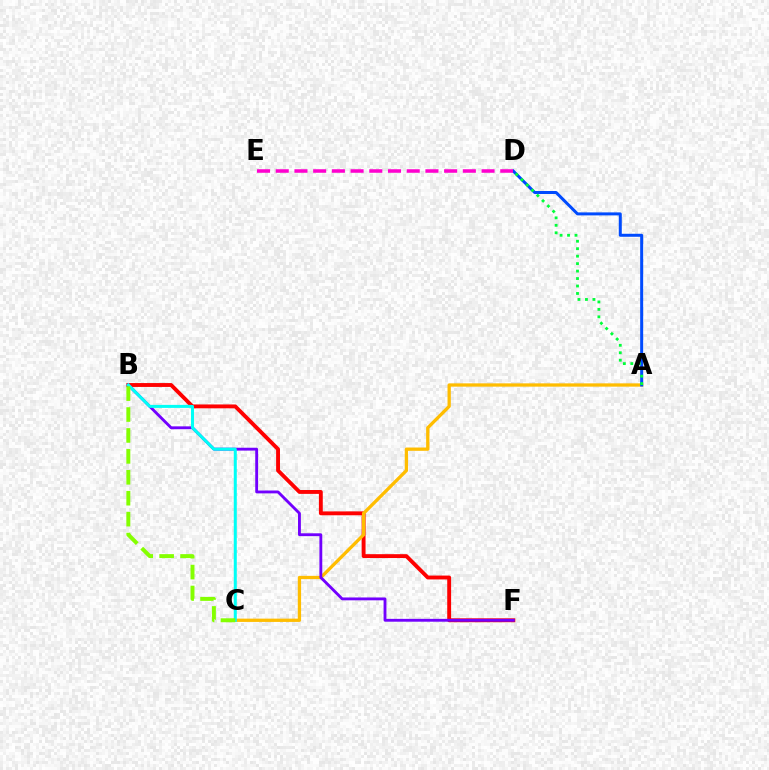{('B', 'F'): [{'color': '#ff0000', 'line_style': 'solid', 'thickness': 2.79}, {'color': '#7200ff', 'line_style': 'solid', 'thickness': 2.05}], ('A', 'C'): [{'color': '#ffbd00', 'line_style': 'solid', 'thickness': 2.37}], ('A', 'D'): [{'color': '#004bff', 'line_style': 'solid', 'thickness': 2.16}, {'color': '#00ff39', 'line_style': 'dotted', 'thickness': 2.03}], ('B', 'C'): [{'color': '#00fff6', 'line_style': 'solid', 'thickness': 2.17}, {'color': '#84ff00', 'line_style': 'dashed', 'thickness': 2.84}], ('D', 'E'): [{'color': '#ff00cf', 'line_style': 'dashed', 'thickness': 2.54}]}